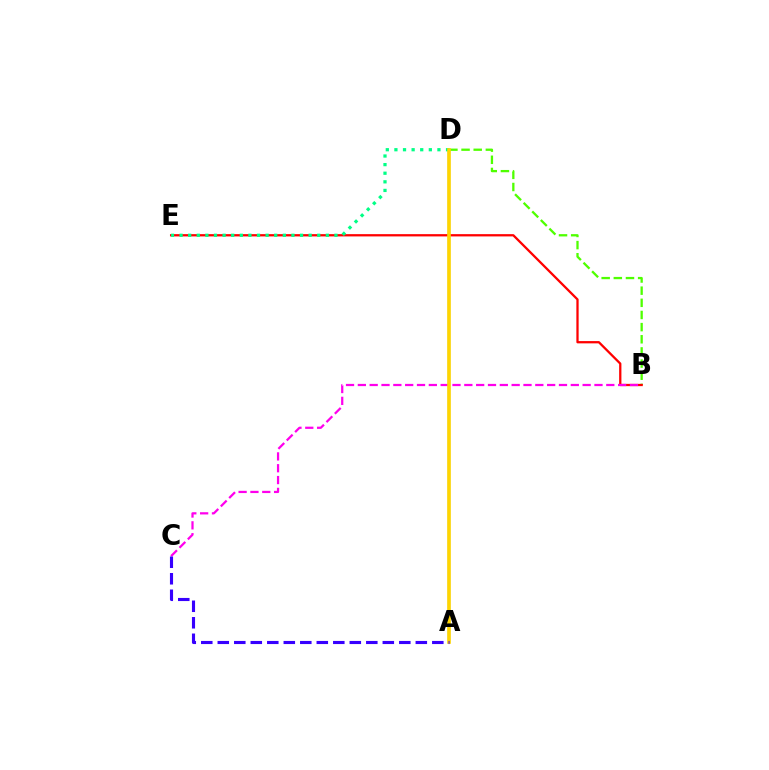{('B', 'D'): [{'color': '#4fff00', 'line_style': 'dashed', 'thickness': 1.65}], ('B', 'E'): [{'color': '#ff0000', 'line_style': 'solid', 'thickness': 1.64}], ('A', 'D'): [{'color': '#009eff', 'line_style': 'solid', 'thickness': 1.58}, {'color': '#ffd500', 'line_style': 'solid', 'thickness': 2.61}], ('B', 'C'): [{'color': '#ff00ed', 'line_style': 'dashed', 'thickness': 1.61}], ('D', 'E'): [{'color': '#00ff86', 'line_style': 'dotted', 'thickness': 2.34}], ('A', 'C'): [{'color': '#3700ff', 'line_style': 'dashed', 'thickness': 2.24}]}